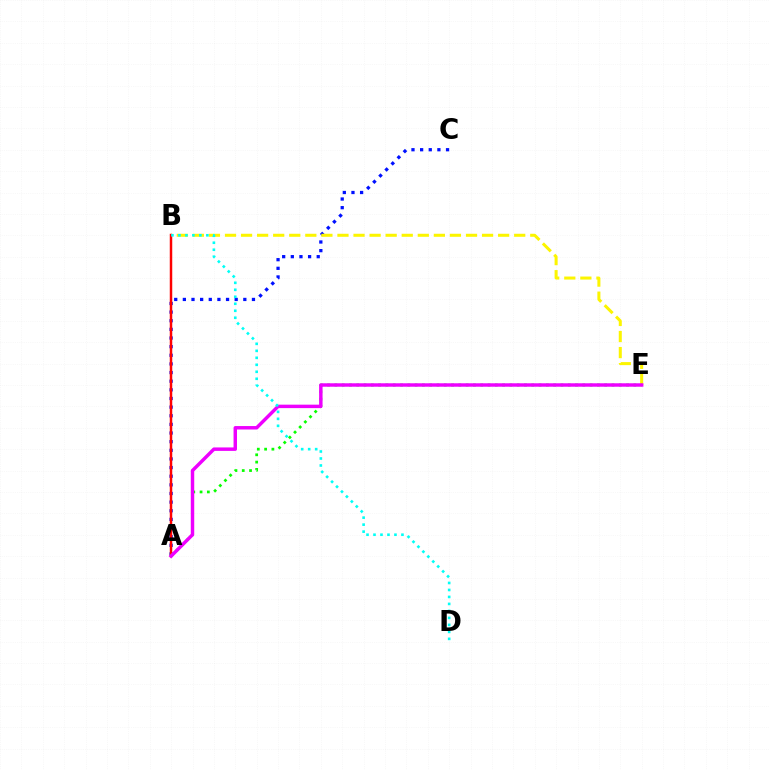{('A', 'C'): [{'color': '#0010ff', 'line_style': 'dotted', 'thickness': 2.35}], ('B', 'E'): [{'color': '#fcf500', 'line_style': 'dashed', 'thickness': 2.18}], ('A', 'B'): [{'color': '#ff0000', 'line_style': 'solid', 'thickness': 1.78}], ('A', 'E'): [{'color': '#08ff00', 'line_style': 'dotted', 'thickness': 1.98}, {'color': '#ee00ff', 'line_style': 'solid', 'thickness': 2.49}], ('B', 'D'): [{'color': '#00fff6', 'line_style': 'dotted', 'thickness': 1.9}]}